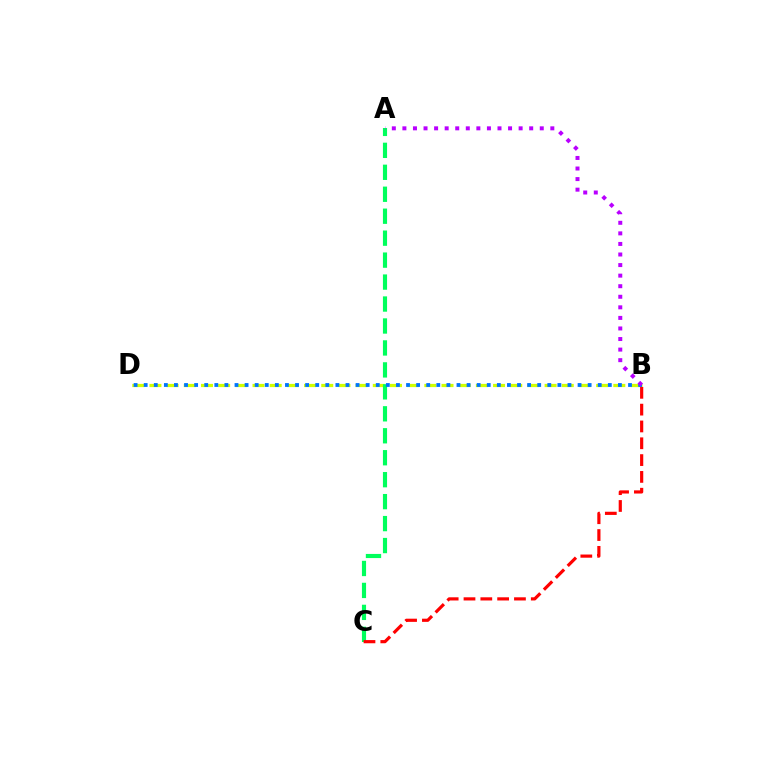{('B', 'D'): [{'color': '#d1ff00', 'line_style': 'dashed', 'thickness': 2.33}, {'color': '#0074ff', 'line_style': 'dotted', 'thickness': 2.74}], ('A', 'C'): [{'color': '#00ff5c', 'line_style': 'dashed', 'thickness': 2.98}], ('A', 'B'): [{'color': '#b900ff', 'line_style': 'dotted', 'thickness': 2.87}], ('B', 'C'): [{'color': '#ff0000', 'line_style': 'dashed', 'thickness': 2.28}]}